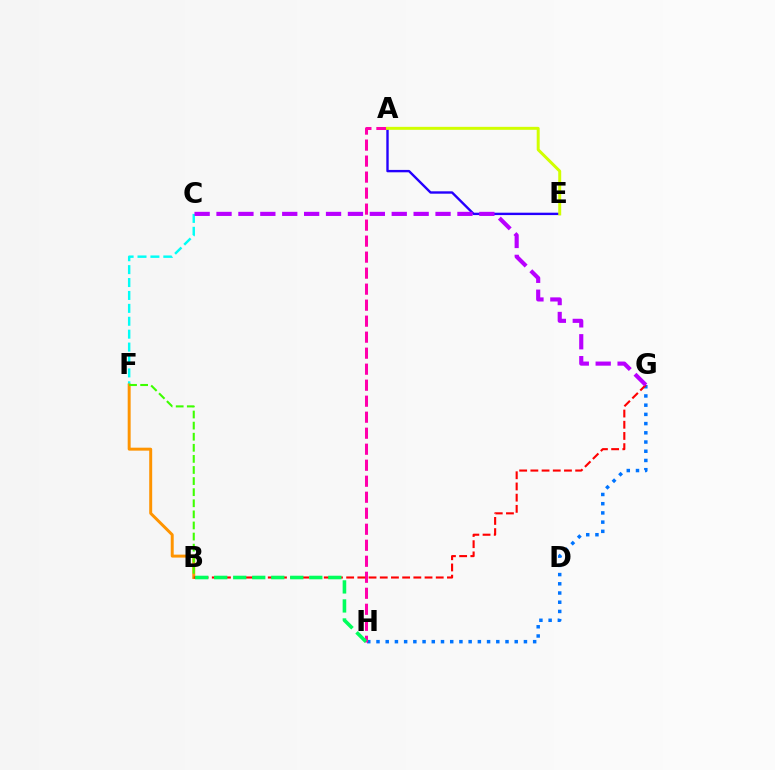{('G', 'H'): [{'color': '#0074ff', 'line_style': 'dotted', 'thickness': 2.5}], ('C', 'F'): [{'color': '#00fff6', 'line_style': 'dashed', 'thickness': 1.75}], ('A', 'E'): [{'color': '#2500ff', 'line_style': 'solid', 'thickness': 1.72}, {'color': '#d1ff00', 'line_style': 'solid', 'thickness': 2.14}], ('B', 'F'): [{'color': '#ff9400', 'line_style': 'solid', 'thickness': 2.13}, {'color': '#3dff00', 'line_style': 'dashed', 'thickness': 1.51}], ('A', 'H'): [{'color': '#ff00ac', 'line_style': 'dashed', 'thickness': 2.17}], ('B', 'G'): [{'color': '#ff0000', 'line_style': 'dashed', 'thickness': 1.52}], ('C', 'G'): [{'color': '#b900ff', 'line_style': 'dashed', 'thickness': 2.98}], ('B', 'H'): [{'color': '#00ff5c', 'line_style': 'dashed', 'thickness': 2.58}]}